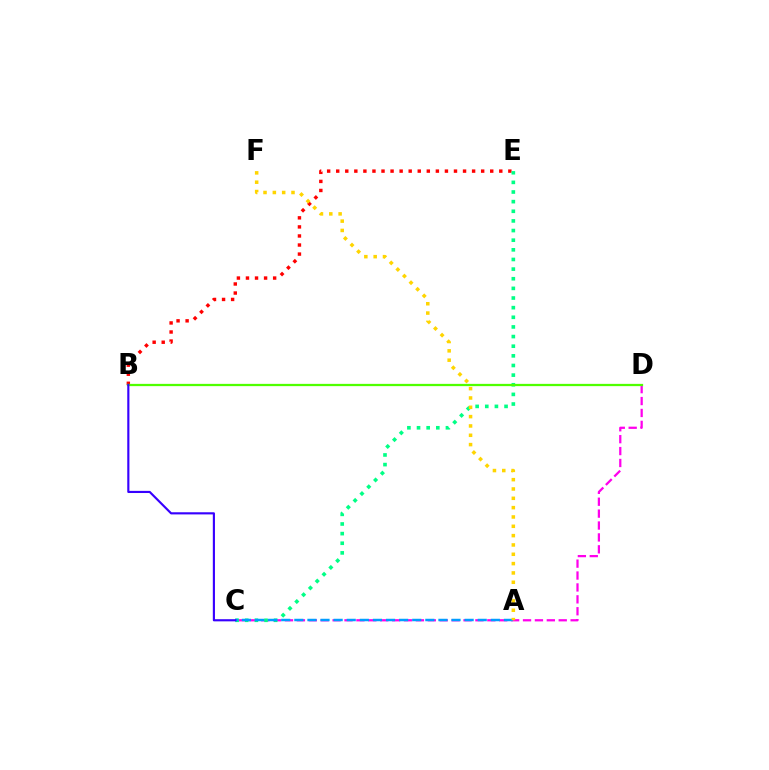{('C', 'D'): [{'color': '#ff00ed', 'line_style': 'dashed', 'thickness': 1.62}], ('B', 'E'): [{'color': '#ff0000', 'line_style': 'dotted', 'thickness': 2.46}], ('C', 'E'): [{'color': '#00ff86', 'line_style': 'dotted', 'thickness': 2.62}], ('A', 'C'): [{'color': '#009eff', 'line_style': 'dashed', 'thickness': 1.78}], ('B', 'D'): [{'color': '#4fff00', 'line_style': 'solid', 'thickness': 1.63}], ('A', 'F'): [{'color': '#ffd500', 'line_style': 'dotted', 'thickness': 2.53}], ('B', 'C'): [{'color': '#3700ff', 'line_style': 'solid', 'thickness': 1.55}]}